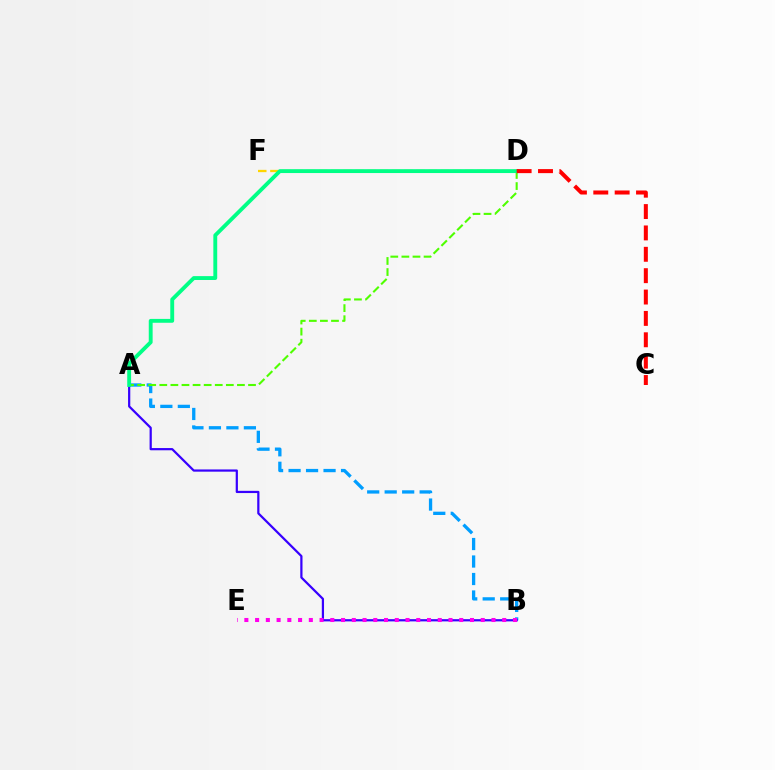{('A', 'B'): [{'color': '#009eff', 'line_style': 'dashed', 'thickness': 2.38}, {'color': '#3700ff', 'line_style': 'solid', 'thickness': 1.6}], ('D', 'F'): [{'color': '#ffd500', 'line_style': 'dashed', 'thickness': 1.65}], ('A', 'D'): [{'color': '#4fff00', 'line_style': 'dashed', 'thickness': 1.51}, {'color': '#00ff86', 'line_style': 'solid', 'thickness': 2.78}], ('B', 'E'): [{'color': '#ff00ed', 'line_style': 'dotted', 'thickness': 2.92}], ('C', 'D'): [{'color': '#ff0000', 'line_style': 'dashed', 'thickness': 2.9}]}